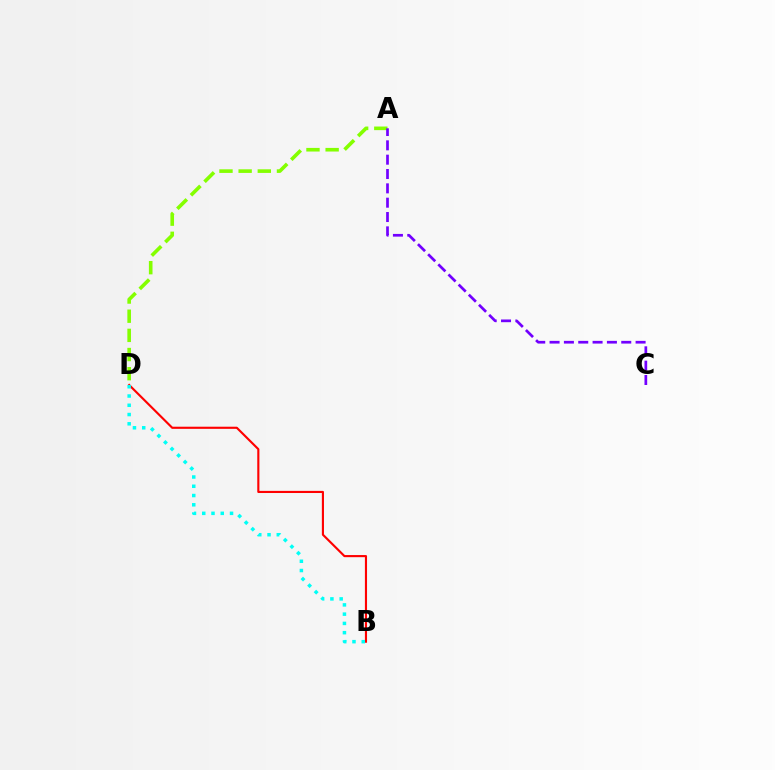{('B', 'D'): [{'color': '#ff0000', 'line_style': 'solid', 'thickness': 1.54}, {'color': '#00fff6', 'line_style': 'dotted', 'thickness': 2.52}], ('A', 'D'): [{'color': '#84ff00', 'line_style': 'dashed', 'thickness': 2.6}], ('A', 'C'): [{'color': '#7200ff', 'line_style': 'dashed', 'thickness': 1.95}]}